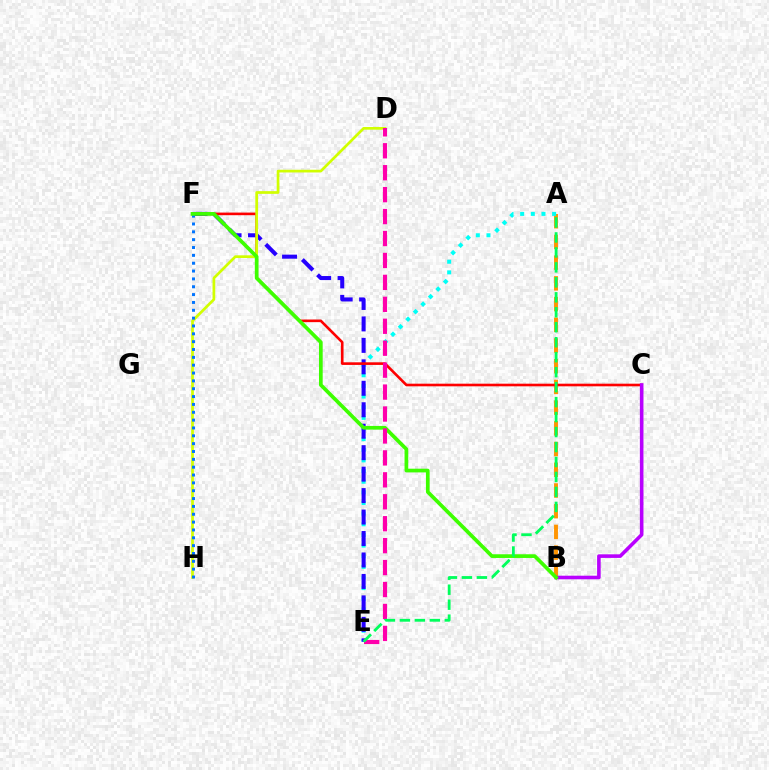{('A', 'B'): [{'color': '#ff9400', 'line_style': 'dashed', 'thickness': 2.81}], ('A', 'E'): [{'color': '#00fff6', 'line_style': 'dotted', 'thickness': 2.89}, {'color': '#00ff5c', 'line_style': 'dashed', 'thickness': 2.03}], ('E', 'F'): [{'color': '#2500ff', 'line_style': 'dashed', 'thickness': 2.92}], ('C', 'F'): [{'color': '#ff0000', 'line_style': 'solid', 'thickness': 1.89}], ('D', 'H'): [{'color': '#d1ff00', 'line_style': 'solid', 'thickness': 1.95}], ('B', 'C'): [{'color': '#b900ff', 'line_style': 'solid', 'thickness': 2.59}], ('F', 'H'): [{'color': '#0074ff', 'line_style': 'dotted', 'thickness': 2.13}], ('B', 'F'): [{'color': '#3dff00', 'line_style': 'solid', 'thickness': 2.67}], ('D', 'E'): [{'color': '#ff00ac', 'line_style': 'dashed', 'thickness': 2.98}]}